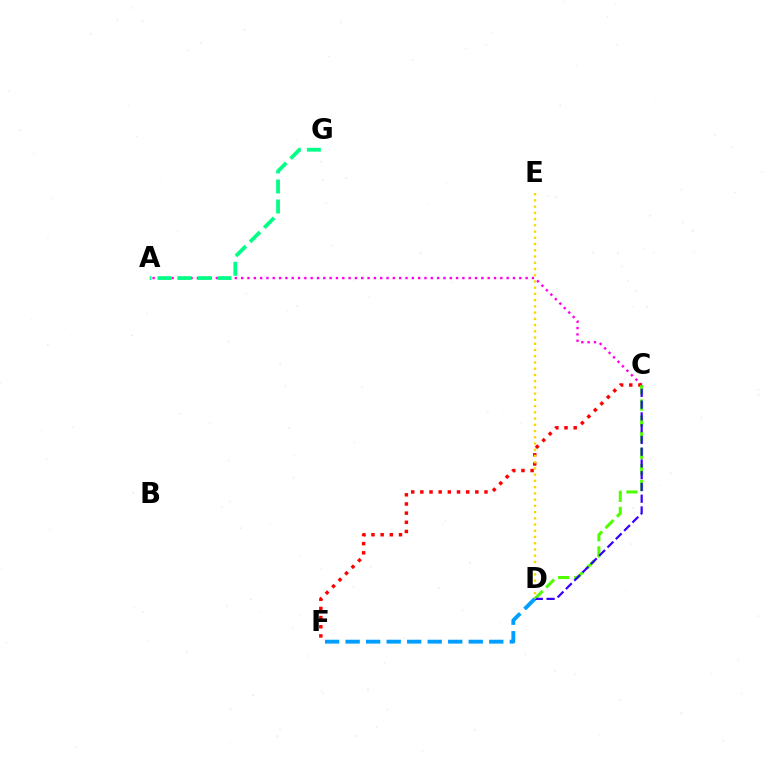{('A', 'C'): [{'color': '#ff00ed', 'line_style': 'dotted', 'thickness': 1.72}], ('C', 'F'): [{'color': '#ff0000', 'line_style': 'dotted', 'thickness': 2.49}], ('A', 'G'): [{'color': '#00ff86', 'line_style': 'dashed', 'thickness': 2.72}], ('C', 'D'): [{'color': '#4fff00', 'line_style': 'dashed', 'thickness': 2.19}, {'color': '#3700ff', 'line_style': 'dashed', 'thickness': 1.6}], ('D', 'E'): [{'color': '#ffd500', 'line_style': 'dotted', 'thickness': 1.69}], ('D', 'F'): [{'color': '#009eff', 'line_style': 'dashed', 'thickness': 2.79}]}